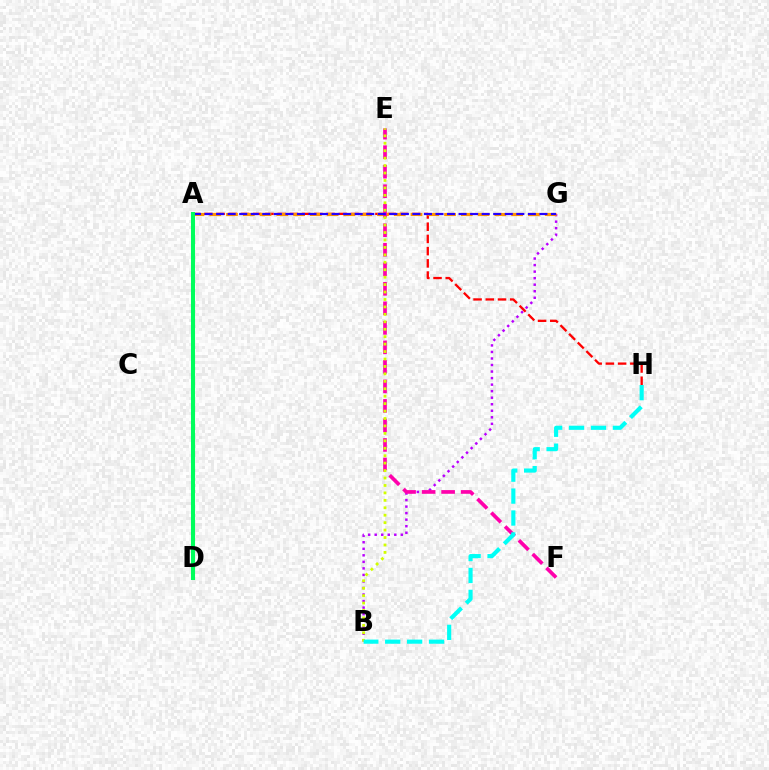{('B', 'G'): [{'color': '#b900ff', 'line_style': 'dotted', 'thickness': 1.78}], ('A', 'H'): [{'color': '#ff0000', 'line_style': 'dashed', 'thickness': 1.66}], ('A', 'G'): [{'color': '#ff9400', 'line_style': 'dashed', 'thickness': 2.28}, {'color': '#2500ff', 'line_style': 'dashed', 'thickness': 1.57}], ('E', 'F'): [{'color': '#ff00ac', 'line_style': 'dashed', 'thickness': 2.65}], ('A', 'D'): [{'color': '#0074ff', 'line_style': 'dashed', 'thickness': 2.12}, {'color': '#3dff00', 'line_style': 'dotted', 'thickness': 1.8}, {'color': '#00ff5c', 'line_style': 'solid', 'thickness': 2.92}], ('B', 'E'): [{'color': '#d1ff00', 'line_style': 'dotted', 'thickness': 2.02}], ('B', 'H'): [{'color': '#00fff6', 'line_style': 'dashed', 'thickness': 2.98}]}